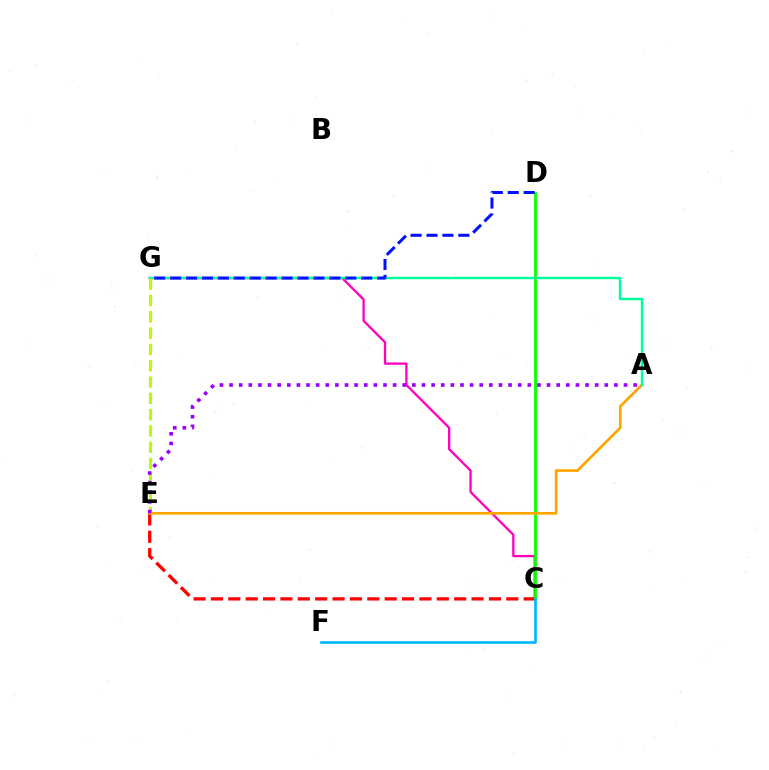{('C', 'G'): [{'color': '#ff00bd', 'line_style': 'solid', 'thickness': 1.66}], ('C', 'E'): [{'color': '#ff0000', 'line_style': 'dashed', 'thickness': 2.36}], ('C', 'D'): [{'color': '#08ff00', 'line_style': 'solid', 'thickness': 2.02}], ('A', 'E'): [{'color': '#ffa500', 'line_style': 'solid', 'thickness': 1.93}, {'color': '#9b00ff', 'line_style': 'dotted', 'thickness': 2.61}], ('A', 'G'): [{'color': '#00ff9d', 'line_style': 'solid', 'thickness': 1.76}], ('D', 'G'): [{'color': '#0010ff', 'line_style': 'dashed', 'thickness': 2.16}], ('E', 'G'): [{'color': '#b3ff00', 'line_style': 'dashed', 'thickness': 2.22}], ('C', 'F'): [{'color': '#00b5ff', 'line_style': 'solid', 'thickness': 1.9}]}